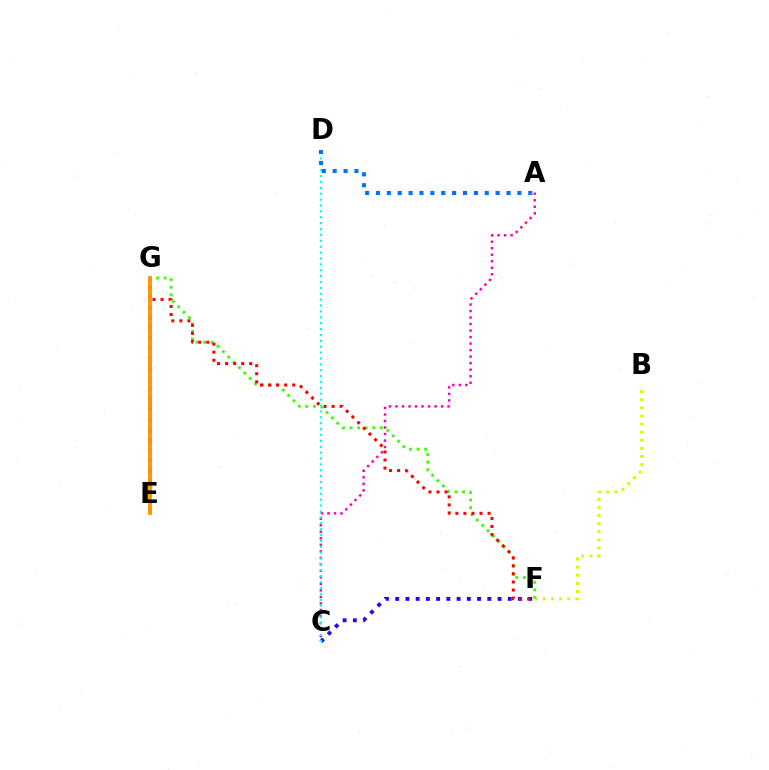{('F', 'G'): [{'color': '#3dff00', 'line_style': 'dotted', 'thickness': 2.06}, {'color': '#ff0000', 'line_style': 'dotted', 'thickness': 2.19}], ('B', 'F'): [{'color': '#d1ff00', 'line_style': 'dotted', 'thickness': 2.2}], ('C', 'F'): [{'color': '#2500ff', 'line_style': 'dotted', 'thickness': 2.78}], ('E', 'G'): [{'color': '#b900ff', 'line_style': 'dotted', 'thickness': 2.76}, {'color': '#00ff5c', 'line_style': 'dotted', 'thickness': 2.43}, {'color': '#ff9400', 'line_style': 'solid', 'thickness': 2.74}], ('A', 'C'): [{'color': '#ff00ac', 'line_style': 'dotted', 'thickness': 1.77}], ('C', 'D'): [{'color': '#00fff6', 'line_style': 'dotted', 'thickness': 1.6}], ('A', 'D'): [{'color': '#0074ff', 'line_style': 'dotted', 'thickness': 2.96}]}